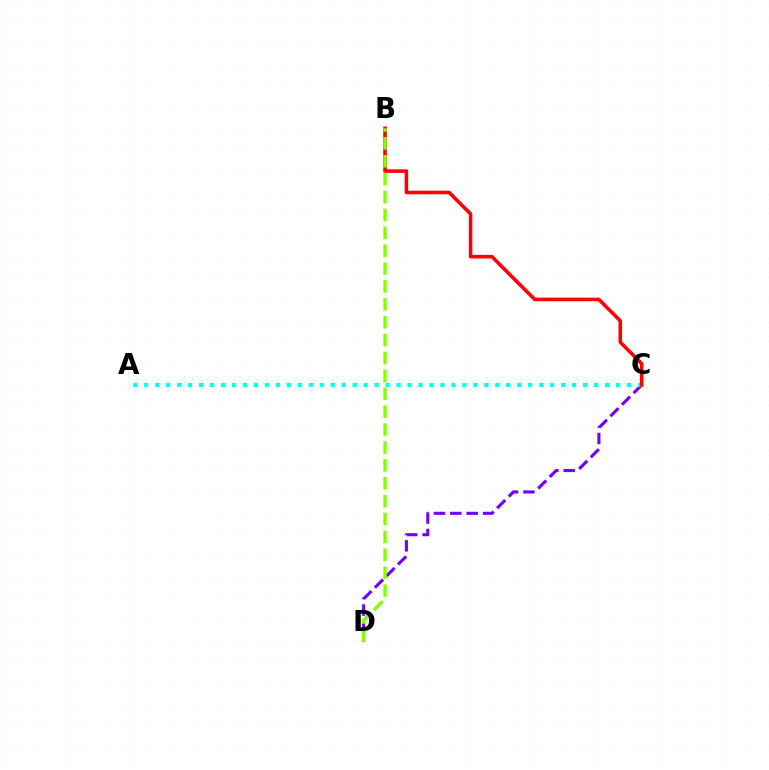{('C', 'D'): [{'color': '#7200ff', 'line_style': 'dashed', 'thickness': 2.23}], ('A', 'C'): [{'color': '#00fff6', 'line_style': 'dotted', 'thickness': 2.98}], ('B', 'C'): [{'color': '#ff0000', 'line_style': 'solid', 'thickness': 2.56}], ('B', 'D'): [{'color': '#84ff00', 'line_style': 'dashed', 'thickness': 2.43}]}